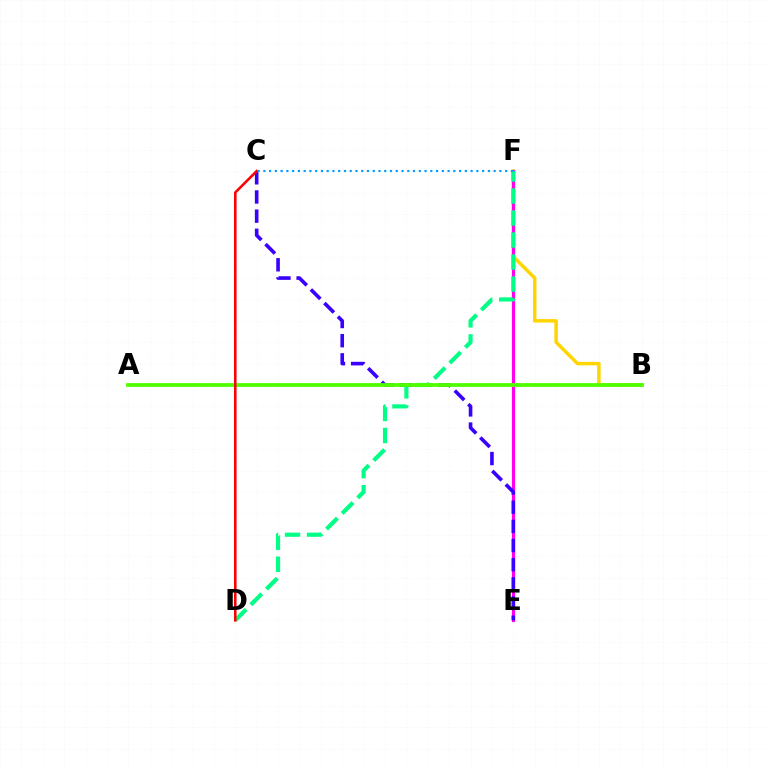{('B', 'F'): [{'color': '#ffd500', 'line_style': 'solid', 'thickness': 2.49}], ('E', 'F'): [{'color': '#ff00ed', 'line_style': 'solid', 'thickness': 2.29}], ('C', 'E'): [{'color': '#3700ff', 'line_style': 'dashed', 'thickness': 2.6}], ('D', 'F'): [{'color': '#00ff86', 'line_style': 'dashed', 'thickness': 2.99}], ('A', 'B'): [{'color': '#4fff00', 'line_style': 'solid', 'thickness': 2.73}], ('C', 'D'): [{'color': '#ff0000', 'line_style': 'solid', 'thickness': 1.86}], ('C', 'F'): [{'color': '#009eff', 'line_style': 'dotted', 'thickness': 1.56}]}